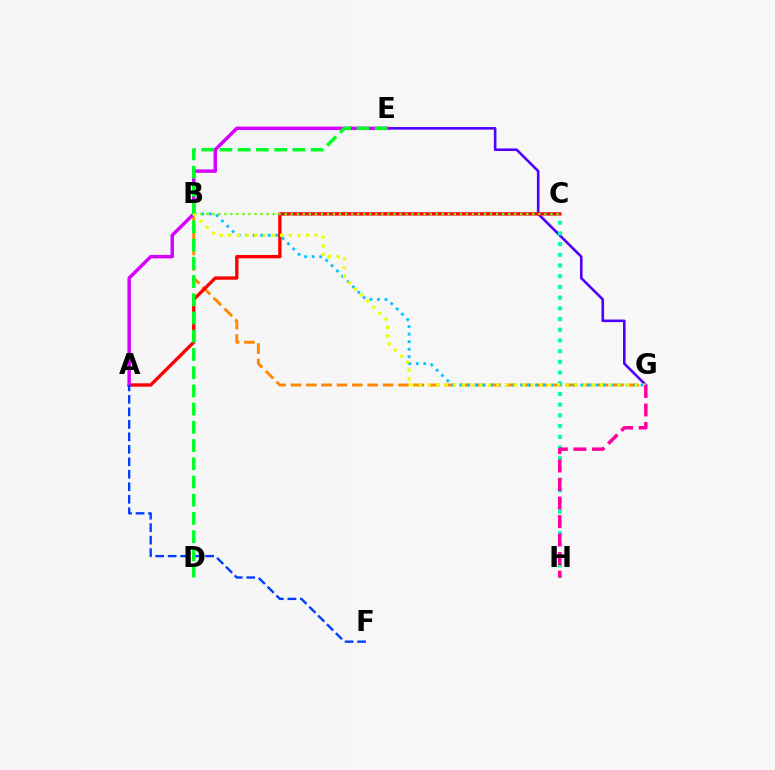{('B', 'G'): [{'color': '#ff8800', 'line_style': 'dashed', 'thickness': 2.09}, {'color': '#00c7ff', 'line_style': 'dotted', 'thickness': 2.05}, {'color': '#eeff00', 'line_style': 'dotted', 'thickness': 2.35}], ('E', 'G'): [{'color': '#4f00ff', 'line_style': 'solid', 'thickness': 1.87}], ('C', 'H'): [{'color': '#00ffaf', 'line_style': 'dotted', 'thickness': 2.91}], ('A', 'C'): [{'color': '#ff0000', 'line_style': 'solid', 'thickness': 2.41}], ('A', 'E'): [{'color': '#d600ff', 'line_style': 'solid', 'thickness': 2.49}], ('A', 'F'): [{'color': '#003fff', 'line_style': 'dashed', 'thickness': 1.7}], ('D', 'E'): [{'color': '#00ff27', 'line_style': 'dashed', 'thickness': 2.48}], ('B', 'C'): [{'color': '#66ff00', 'line_style': 'dotted', 'thickness': 1.64}], ('G', 'H'): [{'color': '#ff00a0', 'line_style': 'dashed', 'thickness': 2.52}]}